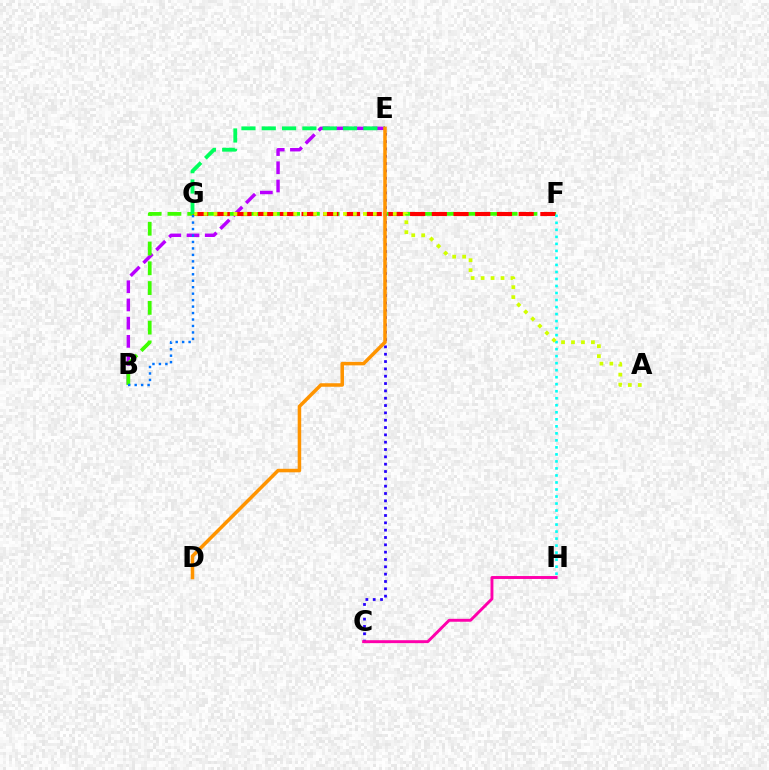{('B', 'E'): [{'color': '#b900ff', 'line_style': 'dashed', 'thickness': 2.47}], ('B', 'F'): [{'color': '#3dff00', 'line_style': 'dashed', 'thickness': 2.69}], ('F', 'G'): [{'color': '#ff0000', 'line_style': 'dashed', 'thickness': 2.95}], ('F', 'H'): [{'color': '#00fff6', 'line_style': 'dotted', 'thickness': 1.91}], ('A', 'G'): [{'color': '#d1ff00', 'line_style': 'dotted', 'thickness': 2.71}], ('C', 'E'): [{'color': '#2500ff', 'line_style': 'dotted', 'thickness': 1.99}], ('C', 'H'): [{'color': '#ff00ac', 'line_style': 'solid', 'thickness': 2.1}], ('E', 'G'): [{'color': '#00ff5c', 'line_style': 'dashed', 'thickness': 2.76}], ('D', 'E'): [{'color': '#ff9400', 'line_style': 'solid', 'thickness': 2.53}], ('B', 'G'): [{'color': '#0074ff', 'line_style': 'dotted', 'thickness': 1.76}]}